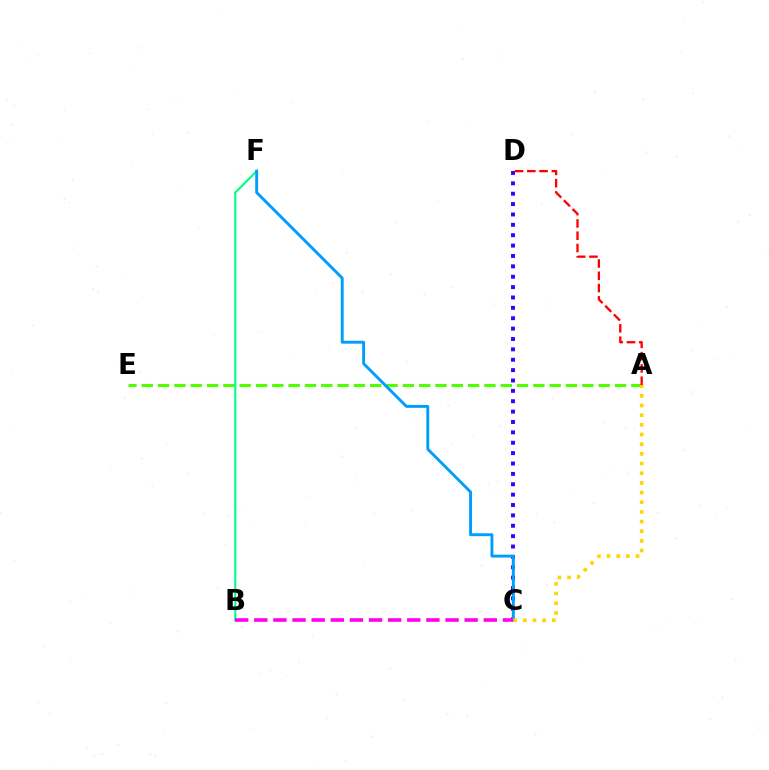{('A', 'E'): [{'color': '#4fff00', 'line_style': 'dashed', 'thickness': 2.22}], ('C', 'D'): [{'color': '#3700ff', 'line_style': 'dotted', 'thickness': 2.82}], ('B', 'F'): [{'color': '#00ff86', 'line_style': 'solid', 'thickness': 1.52}], ('C', 'F'): [{'color': '#009eff', 'line_style': 'solid', 'thickness': 2.09}], ('A', 'D'): [{'color': '#ff0000', 'line_style': 'dashed', 'thickness': 1.67}], ('A', 'C'): [{'color': '#ffd500', 'line_style': 'dotted', 'thickness': 2.63}], ('B', 'C'): [{'color': '#ff00ed', 'line_style': 'dashed', 'thickness': 2.6}]}